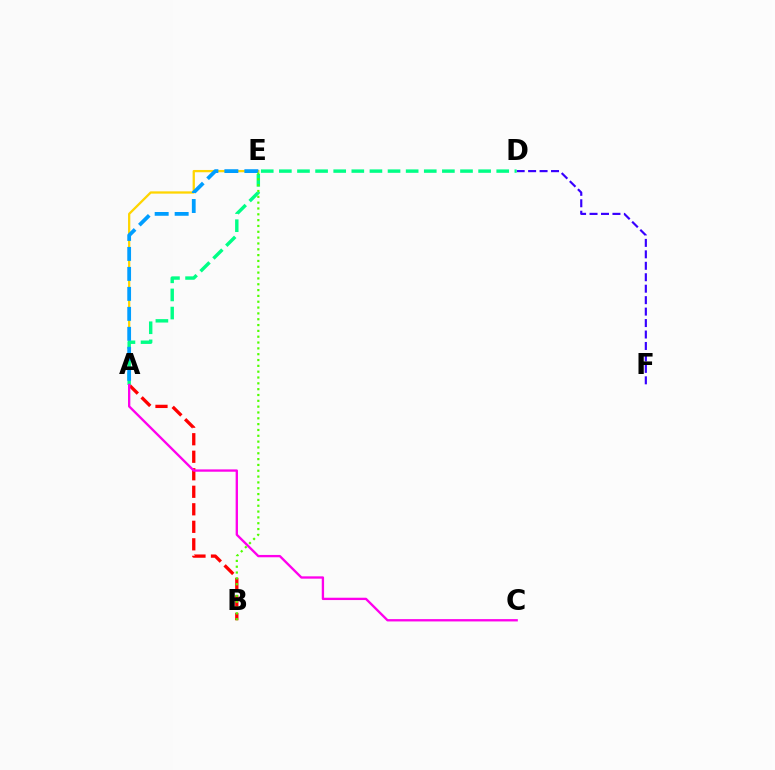{('A', 'B'): [{'color': '#ff0000', 'line_style': 'dashed', 'thickness': 2.38}], ('D', 'F'): [{'color': '#3700ff', 'line_style': 'dashed', 'thickness': 1.56}], ('A', 'E'): [{'color': '#ffd500', 'line_style': 'solid', 'thickness': 1.64}, {'color': '#009eff', 'line_style': 'dashed', 'thickness': 2.71}], ('A', 'D'): [{'color': '#00ff86', 'line_style': 'dashed', 'thickness': 2.46}], ('A', 'C'): [{'color': '#ff00ed', 'line_style': 'solid', 'thickness': 1.68}], ('B', 'E'): [{'color': '#4fff00', 'line_style': 'dotted', 'thickness': 1.58}]}